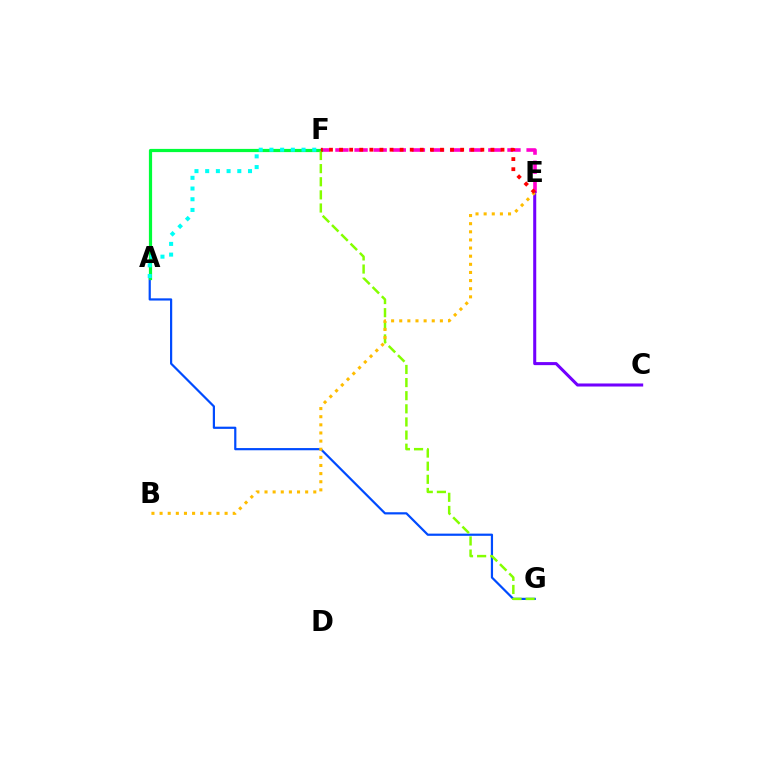{('E', 'F'): [{'color': '#ff00cf', 'line_style': 'dashed', 'thickness': 2.6}, {'color': '#ff0000', 'line_style': 'dotted', 'thickness': 2.74}], ('A', 'G'): [{'color': '#004bff', 'line_style': 'solid', 'thickness': 1.58}], ('A', 'F'): [{'color': '#00ff39', 'line_style': 'solid', 'thickness': 2.31}, {'color': '#00fff6', 'line_style': 'dotted', 'thickness': 2.91}], ('C', 'E'): [{'color': '#7200ff', 'line_style': 'solid', 'thickness': 2.2}], ('F', 'G'): [{'color': '#84ff00', 'line_style': 'dashed', 'thickness': 1.78}], ('B', 'E'): [{'color': '#ffbd00', 'line_style': 'dotted', 'thickness': 2.21}]}